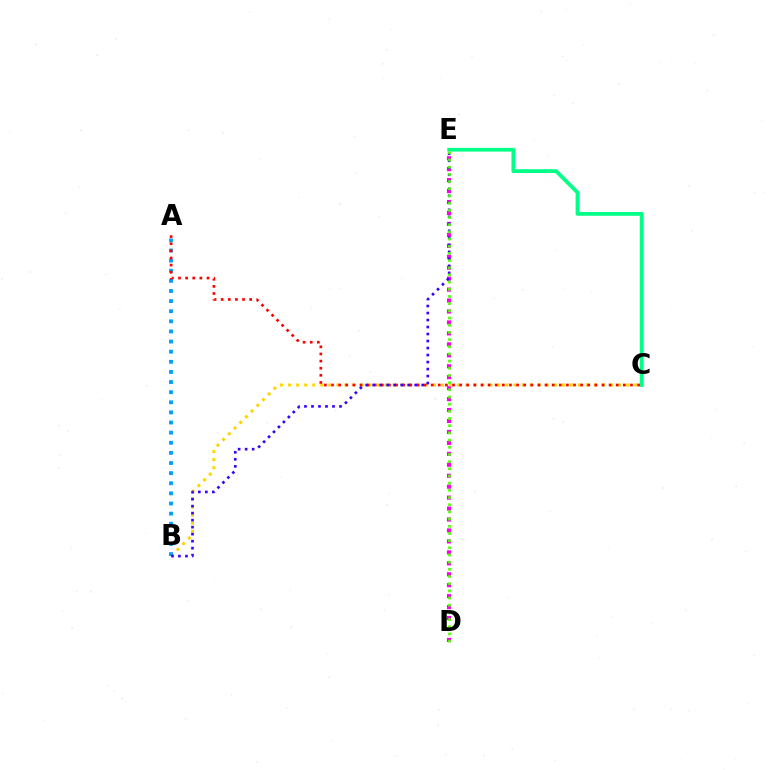{('D', 'E'): [{'color': '#ff00ed', 'line_style': 'dotted', 'thickness': 2.97}, {'color': '#4fff00', 'line_style': 'dotted', 'thickness': 1.95}], ('C', 'E'): [{'color': '#00ff86', 'line_style': 'solid', 'thickness': 2.71}], ('B', 'C'): [{'color': '#ffd500', 'line_style': 'dotted', 'thickness': 2.19}], ('A', 'B'): [{'color': '#009eff', 'line_style': 'dotted', 'thickness': 2.75}], ('A', 'C'): [{'color': '#ff0000', 'line_style': 'dotted', 'thickness': 1.93}], ('B', 'E'): [{'color': '#3700ff', 'line_style': 'dotted', 'thickness': 1.9}]}